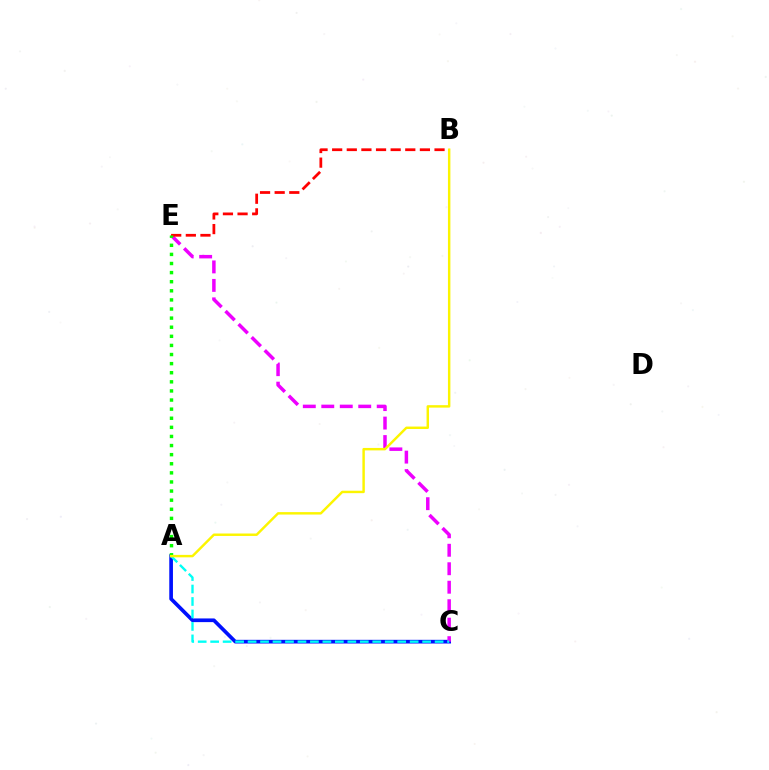{('A', 'C'): [{'color': '#0010ff', 'line_style': 'solid', 'thickness': 2.65}, {'color': '#00fff6', 'line_style': 'dashed', 'thickness': 1.69}], ('C', 'E'): [{'color': '#ee00ff', 'line_style': 'dashed', 'thickness': 2.51}], ('B', 'E'): [{'color': '#ff0000', 'line_style': 'dashed', 'thickness': 1.99}], ('A', 'E'): [{'color': '#08ff00', 'line_style': 'dotted', 'thickness': 2.47}], ('A', 'B'): [{'color': '#fcf500', 'line_style': 'solid', 'thickness': 1.76}]}